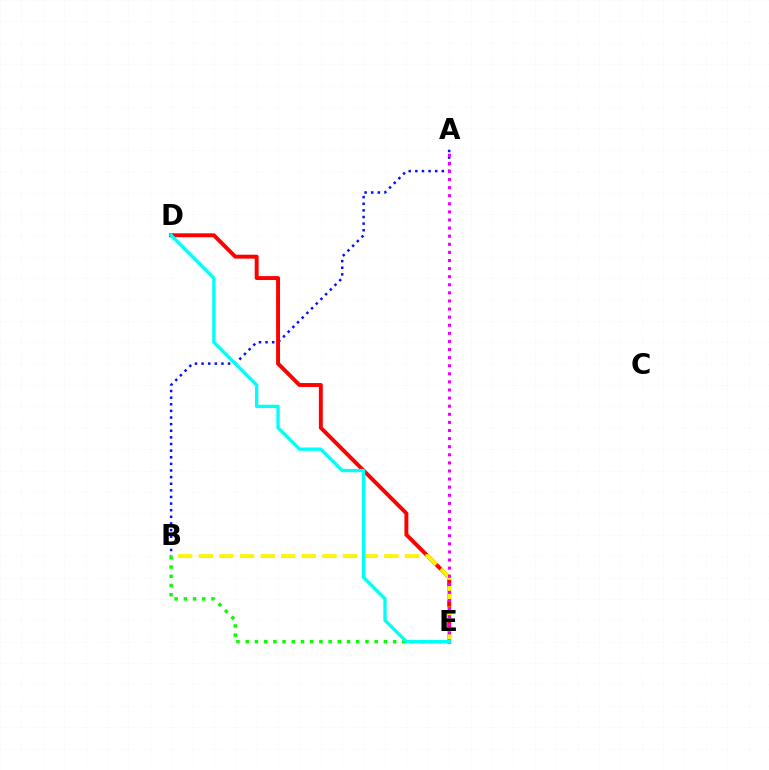{('A', 'B'): [{'color': '#0010ff', 'line_style': 'dotted', 'thickness': 1.8}], ('D', 'E'): [{'color': '#ff0000', 'line_style': 'solid', 'thickness': 2.83}, {'color': '#00fff6', 'line_style': 'solid', 'thickness': 2.41}], ('B', 'E'): [{'color': '#fcf500', 'line_style': 'dashed', 'thickness': 2.8}, {'color': '#08ff00', 'line_style': 'dotted', 'thickness': 2.5}], ('A', 'E'): [{'color': '#ee00ff', 'line_style': 'dotted', 'thickness': 2.2}]}